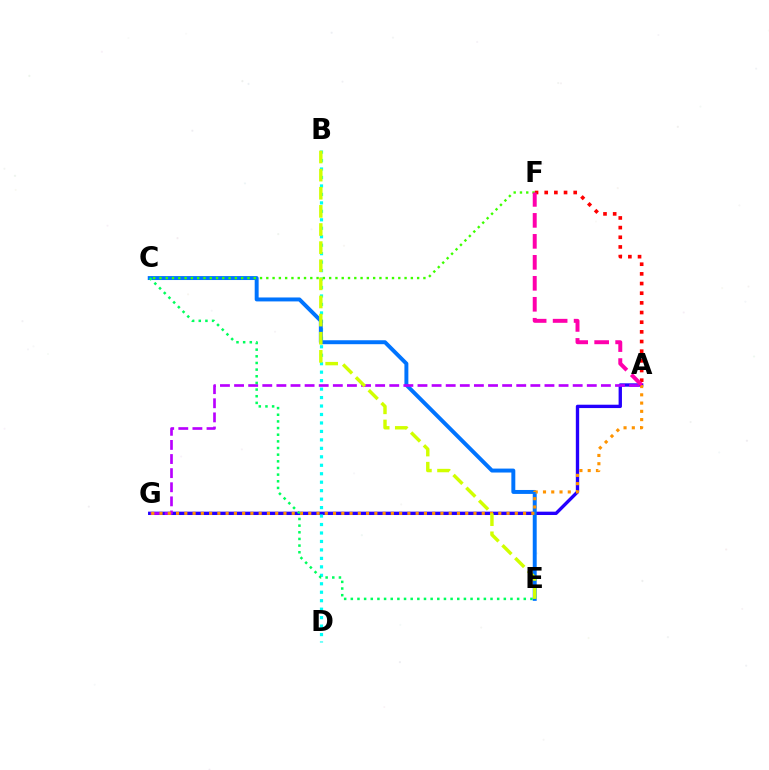{('A', 'G'): [{'color': '#2500ff', 'line_style': 'solid', 'thickness': 2.41}, {'color': '#b900ff', 'line_style': 'dashed', 'thickness': 1.92}, {'color': '#ff9400', 'line_style': 'dotted', 'thickness': 2.24}], ('B', 'D'): [{'color': '#00fff6', 'line_style': 'dotted', 'thickness': 2.3}], ('A', 'F'): [{'color': '#ff0000', 'line_style': 'dotted', 'thickness': 2.63}, {'color': '#ff00ac', 'line_style': 'dashed', 'thickness': 2.85}], ('C', 'E'): [{'color': '#0074ff', 'line_style': 'solid', 'thickness': 2.84}, {'color': '#00ff5c', 'line_style': 'dotted', 'thickness': 1.81}], ('C', 'F'): [{'color': '#3dff00', 'line_style': 'dotted', 'thickness': 1.71}], ('B', 'E'): [{'color': '#d1ff00', 'line_style': 'dashed', 'thickness': 2.46}]}